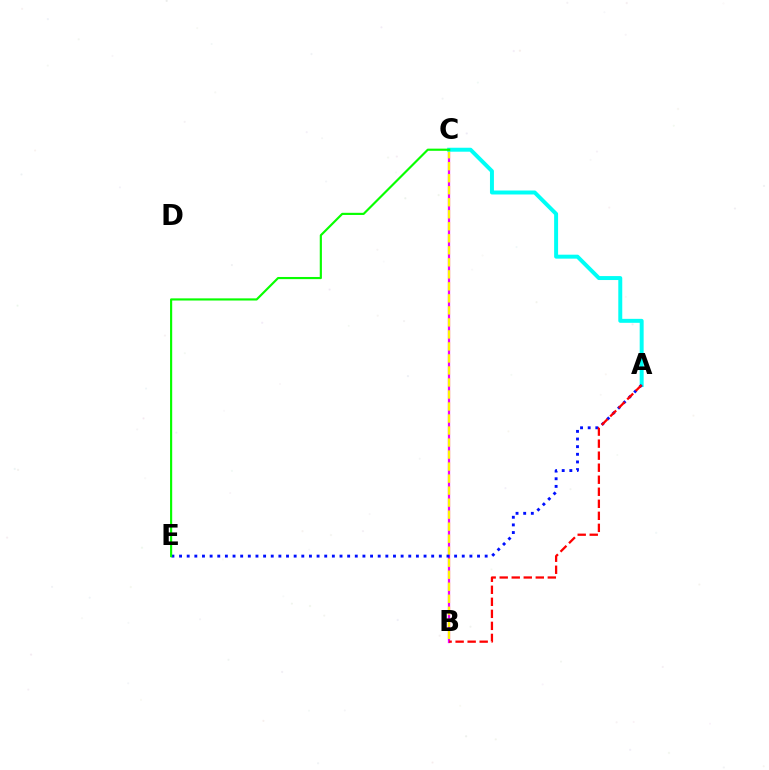{('B', 'C'): [{'color': '#ee00ff', 'line_style': 'solid', 'thickness': 1.63}, {'color': '#fcf500', 'line_style': 'dashed', 'thickness': 1.63}], ('A', 'C'): [{'color': '#00fff6', 'line_style': 'solid', 'thickness': 2.85}], ('A', 'E'): [{'color': '#0010ff', 'line_style': 'dotted', 'thickness': 2.08}], ('C', 'E'): [{'color': '#08ff00', 'line_style': 'solid', 'thickness': 1.55}], ('A', 'B'): [{'color': '#ff0000', 'line_style': 'dashed', 'thickness': 1.63}]}